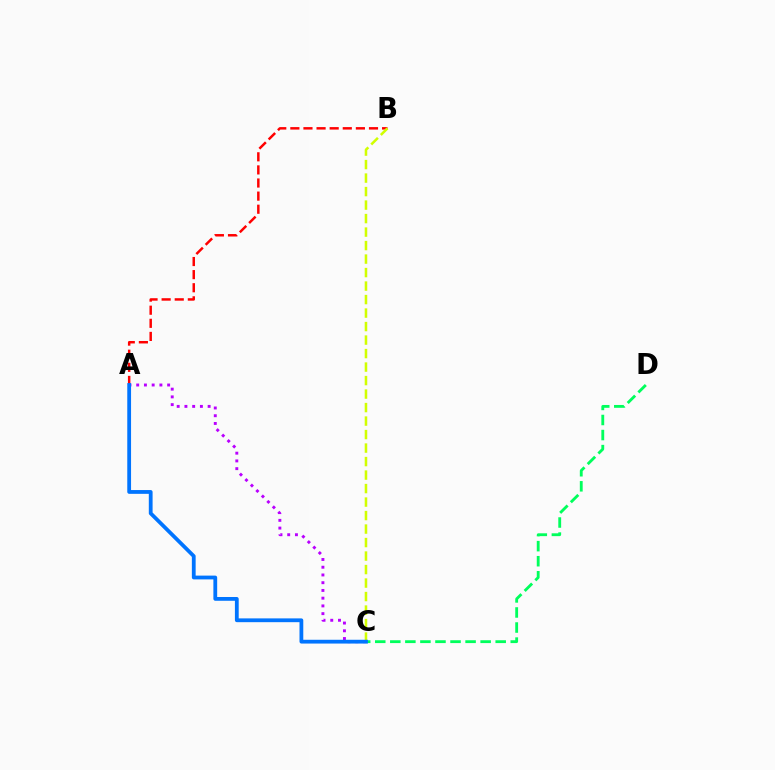{('A', 'B'): [{'color': '#ff0000', 'line_style': 'dashed', 'thickness': 1.78}], ('A', 'C'): [{'color': '#b900ff', 'line_style': 'dotted', 'thickness': 2.1}, {'color': '#0074ff', 'line_style': 'solid', 'thickness': 2.73}], ('B', 'C'): [{'color': '#d1ff00', 'line_style': 'dashed', 'thickness': 1.83}], ('C', 'D'): [{'color': '#00ff5c', 'line_style': 'dashed', 'thickness': 2.05}]}